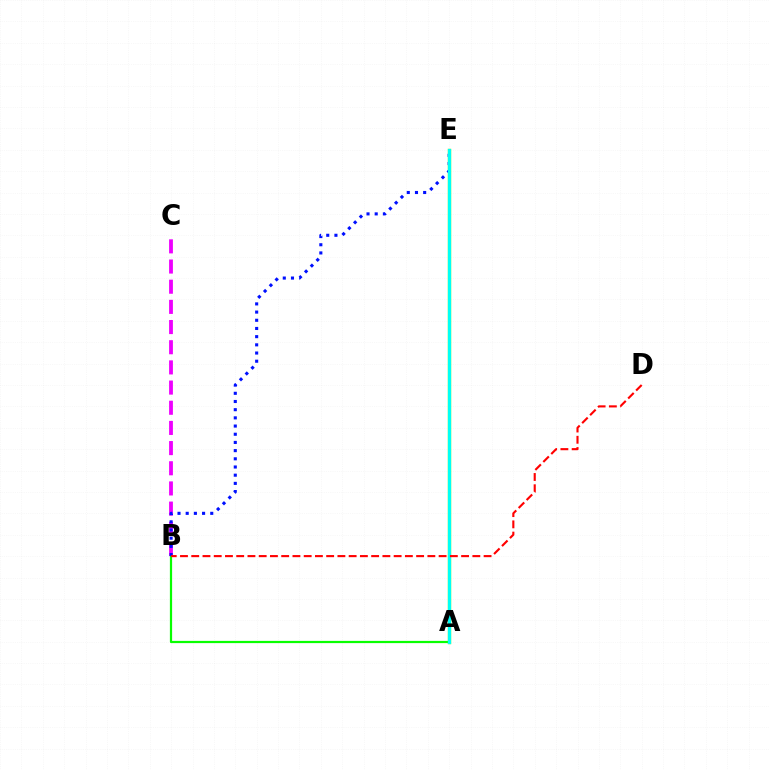{('A', 'E'): [{'color': '#fcf500', 'line_style': 'solid', 'thickness': 2.47}, {'color': '#00fff6', 'line_style': 'solid', 'thickness': 2.39}], ('B', 'C'): [{'color': '#ee00ff', 'line_style': 'dashed', 'thickness': 2.74}], ('A', 'B'): [{'color': '#08ff00', 'line_style': 'solid', 'thickness': 1.6}], ('B', 'E'): [{'color': '#0010ff', 'line_style': 'dotted', 'thickness': 2.22}], ('B', 'D'): [{'color': '#ff0000', 'line_style': 'dashed', 'thickness': 1.53}]}